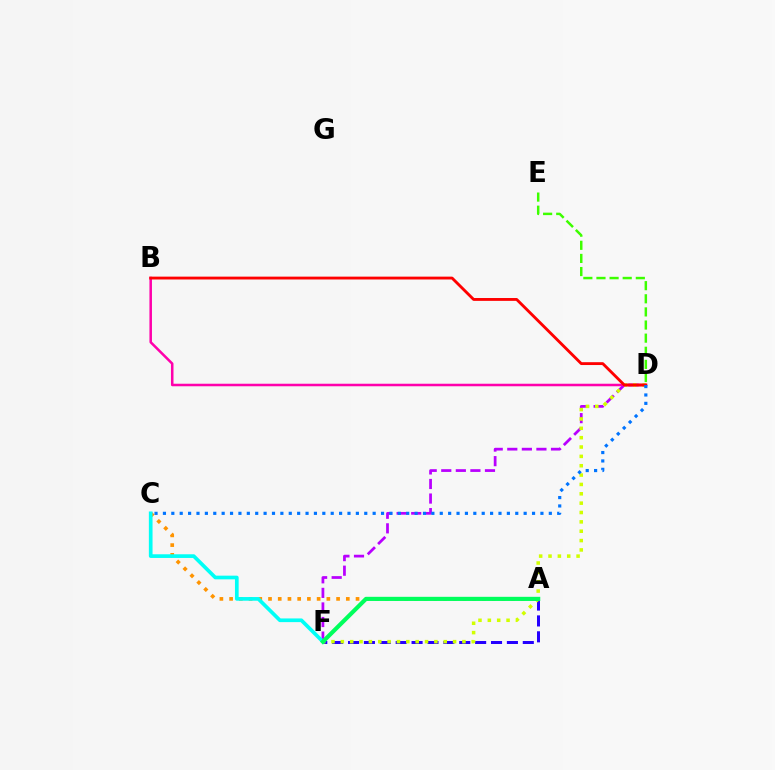{('D', 'F'): [{'color': '#b900ff', 'line_style': 'dashed', 'thickness': 1.98}, {'color': '#d1ff00', 'line_style': 'dotted', 'thickness': 2.54}], ('A', 'F'): [{'color': '#2500ff', 'line_style': 'dashed', 'thickness': 2.16}, {'color': '#00ff5c', 'line_style': 'solid', 'thickness': 2.98}], ('B', 'D'): [{'color': '#ff00ac', 'line_style': 'solid', 'thickness': 1.82}, {'color': '#ff0000', 'line_style': 'solid', 'thickness': 2.05}], ('A', 'C'): [{'color': '#ff9400', 'line_style': 'dotted', 'thickness': 2.64}], ('C', 'F'): [{'color': '#00fff6', 'line_style': 'solid', 'thickness': 2.65}], ('D', 'E'): [{'color': '#3dff00', 'line_style': 'dashed', 'thickness': 1.78}], ('C', 'D'): [{'color': '#0074ff', 'line_style': 'dotted', 'thickness': 2.28}]}